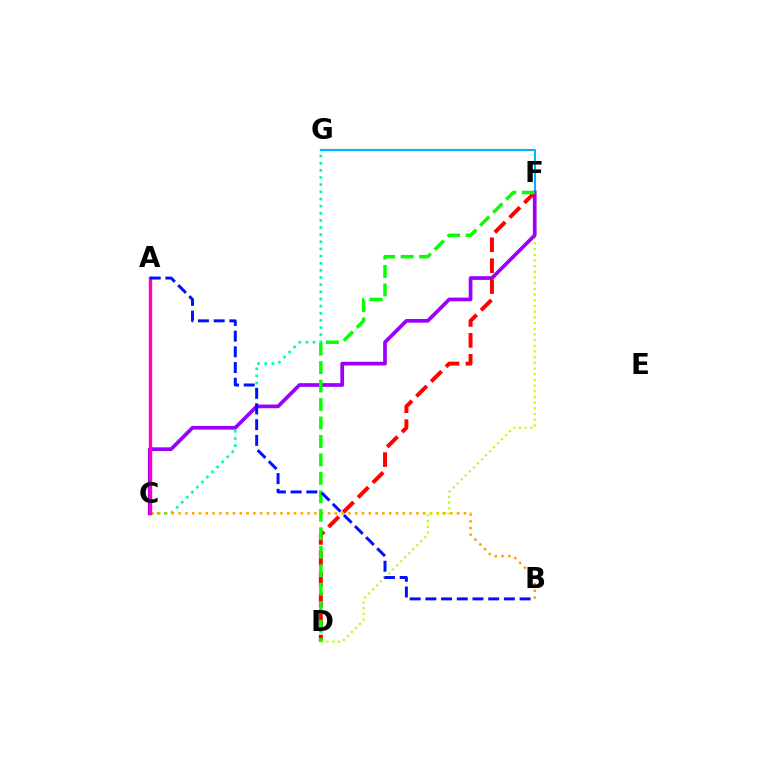{('C', 'G'): [{'color': '#00ff9d', 'line_style': 'dotted', 'thickness': 1.94}], ('D', 'F'): [{'color': '#ff0000', 'line_style': 'dashed', 'thickness': 2.84}, {'color': '#b3ff00', 'line_style': 'dotted', 'thickness': 1.55}, {'color': '#08ff00', 'line_style': 'dashed', 'thickness': 2.51}], ('B', 'C'): [{'color': '#ffa500', 'line_style': 'dotted', 'thickness': 1.85}], ('F', 'G'): [{'color': '#00b5ff', 'line_style': 'solid', 'thickness': 1.52}], ('C', 'F'): [{'color': '#9b00ff', 'line_style': 'solid', 'thickness': 2.67}], ('A', 'C'): [{'color': '#ff00bd', 'line_style': 'solid', 'thickness': 2.42}], ('A', 'B'): [{'color': '#0010ff', 'line_style': 'dashed', 'thickness': 2.13}]}